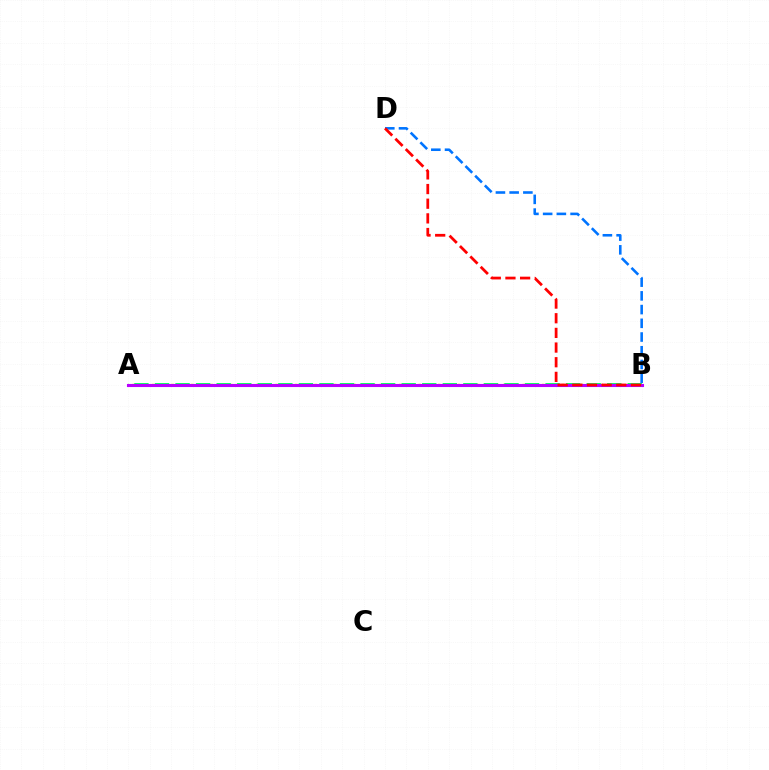{('A', 'B'): [{'color': '#d1ff00', 'line_style': 'dotted', 'thickness': 1.77}, {'color': '#00ff5c', 'line_style': 'dashed', 'thickness': 2.79}, {'color': '#b900ff', 'line_style': 'solid', 'thickness': 2.22}], ('B', 'D'): [{'color': '#0074ff', 'line_style': 'dashed', 'thickness': 1.86}, {'color': '#ff0000', 'line_style': 'dashed', 'thickness': 1.99}]}